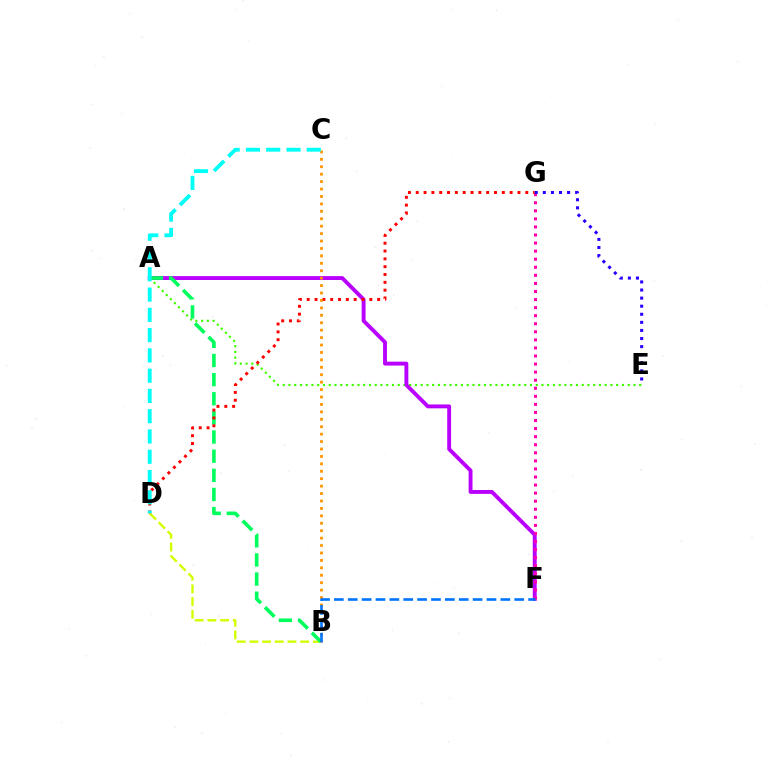{('B', 'D'): [{'color': '#d1ff00', 'line_style': 'dashed', 'thickness': 1.72}], ('A', 'E'): [{'color': '#3dff00', 'line_style': 'dotted', 'thickness': 1.56}], ('A', 'F'): [{'color': '#b900ff', 'line_style': 'solid', 'thickness': 2.8}], ('A', 'B'): [{'color': '#00ff5c', 'line_style': 'dashed', 'thickness': 2.6}], ('F', 'G'): [{'color': '#ff00ac', 'line_style': 'dotted', 'thickness': 2.19}], ('D', 'G'): [{'color': '#ff0000', 'line_style': 'dotted', 'thickness': 2.13}], ('B', 'C'): [{'color': '#ff9400', 'line_style': 'dotted', 'thickness': 2.02}], ('B', 'F'): [{'color': '#0074ff', 'line_style': 'dashed', 'thickness': 1.88}], ('E', 'G'): [{'color': '#2500ff', 'line_style': 'dotted', 'thickness': 2.2}], ('C', 'D'): [{'color': '#00fff6', 'line_style': 'dashed', 'thickness': 2.75}]}